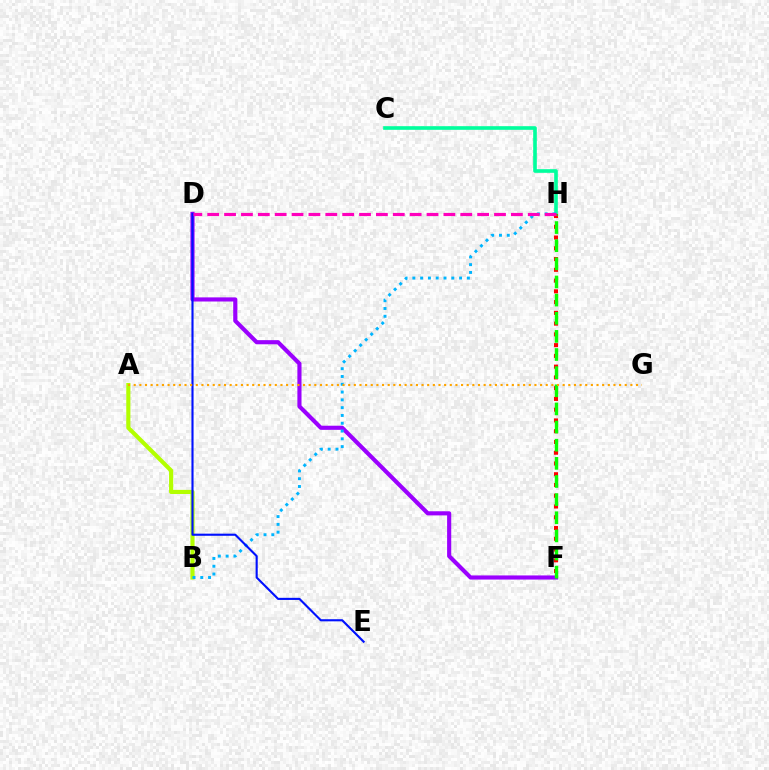{('A', 'B'): [{'color': '#b3ff00', 'line_style': 'solid', 'thickness': 2.98}], ('C', 'H'): [{'color': '#00ff9d', 'line_style': 'solid', 'thickness': 2.61}], ('F', 'H'): [{'color': '#ff0000', 'line_style': 'dotted', 'thickness': 2.92}, {'color': '#08ff00', 'line_style': 'dashed', 'thickness': 2.46}], ('D', 'F'): [{'color': '#9b00ff', 'line_style': 'solid', 'thickness': 2.97}], ('B', 'H'): [{'color': '#00b5ff', 'line_style': 'dotted', 'thickness': 2.12}], ('D', 'E'): [{'color': '#0010ff', 'line_style': 'solid', 'thickness': 1.52}], ('D', 'H'): [{'color': '#ff00bd', 'line_style': 'dashed', 'thickness': 2.29}], ('A', 'G'): [{'color': '#ffa500', 'line_style': 'dotted', 'thickness': 1.53}]}